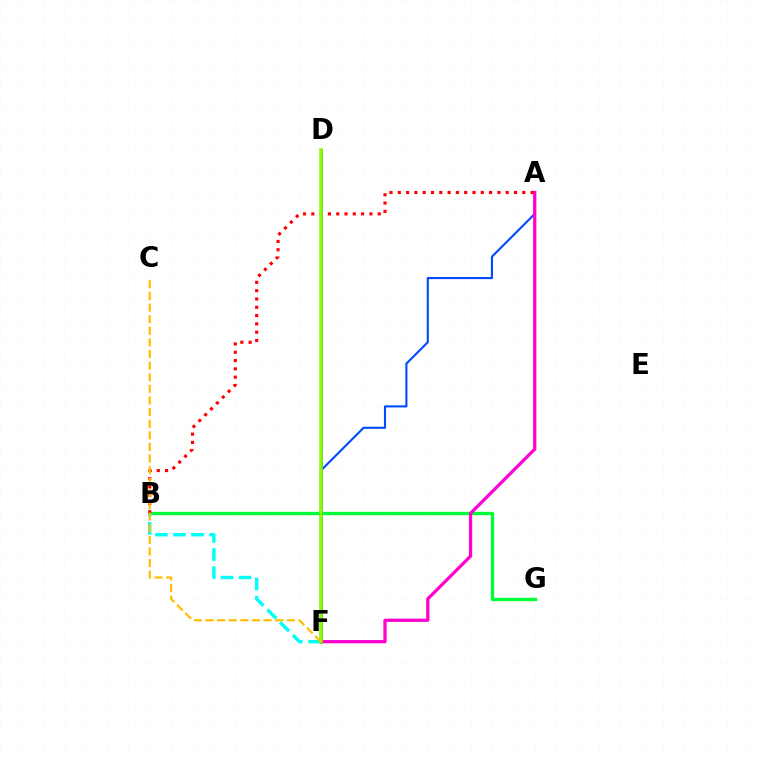{('B', 'G'): [{'color': '#00ff39', 'line_style': 'solid', 'thickness': 2.42}], ('A', 'F'): [{'color': '#004bff', 'line_style': 'solid', 'thickness': 1.52}, {'color': '#ff00cf', 'line_style': 'solid', 'thickness': 2.33}], ('B', 'F'): [{'color': '#00fff6', 'line_style': 'dashed', 'thickness': 2.46}], ('A', 'B'): [{'color': '#ff0000', 'line_style': 'dotted', 'thickness': 2.25}], ('D', 'F'): [{'color': '#7200ff', 'line_style': 'solid', 'thickness': 1.88}, {'color': '#84ff00', 'line_style': 'solid', 'thickness': 2.52}], ('C', 'F'): [{'color': '#ffbd00', 'line_style': 'dashed', 'thickness': 1.58}]}